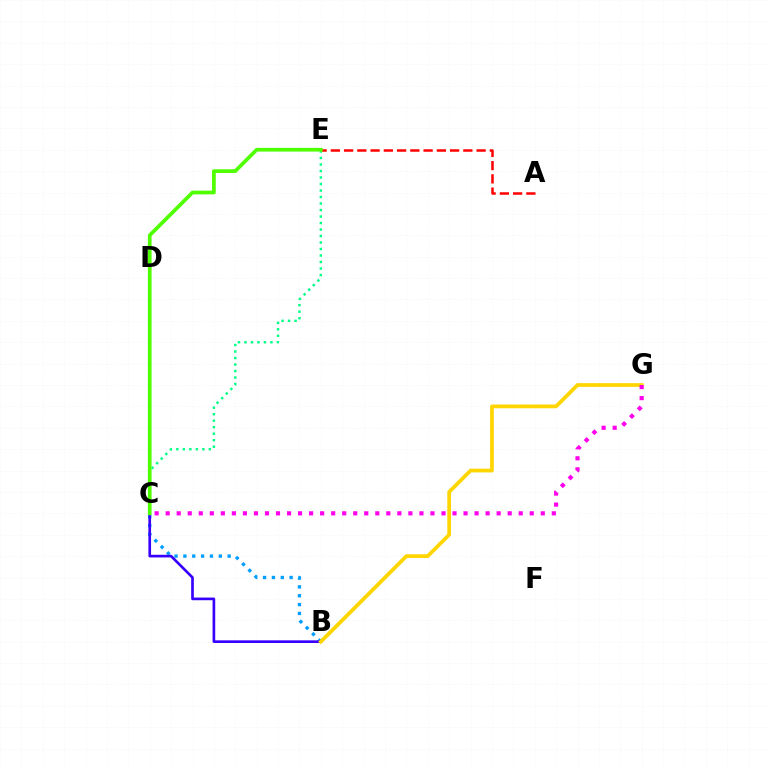{('C', 'E'): [{'color': '#00ff86', 'line_style': 'dotted', 'thickness': 1.77}, {'color': '#4fff00', 'line_style': 'solid', 'thickness': 2.67}], ('B', 'C'): [{'color': '#009eff', 'line_style': 'dotted', 'thickness': 2.41}, {'color': '#3700ff', 'line_style': 'solid', 'thickness': 1.92}], ('B', 'G'): [{'color': '#ffd500', 'line_style': 'solid', 'thickness': 2.69}], ('C', 'G'): [{'color': '#ff00ed', 'line_style': 'dotted', 'thickness': 3.0}], ('A', 'E'): [{'color': '#ff0000', 'line_style': 'dashed', 'thickness': 1.8}]}